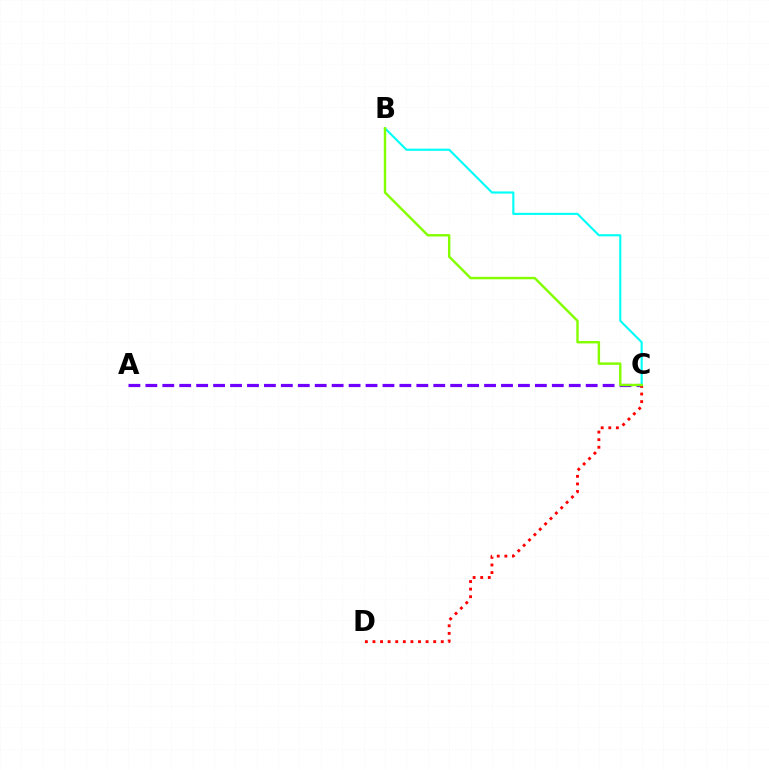{('A', 'C'): [{'color': '#7200ff', 'line_style': 'dashed', 'thickness': 2.3}], ('C', 'D'): [{'color': '#ff0000', 'line_style': 'dotted', 'thickness': 2.06}], ('B', 'C'): [{'color': '#00fff6', 'line_style': 'solid', 'thickness': 1.53}, {'color': '#84ff00', 'line_style': 'solid', 'thickness': 1.75}]}